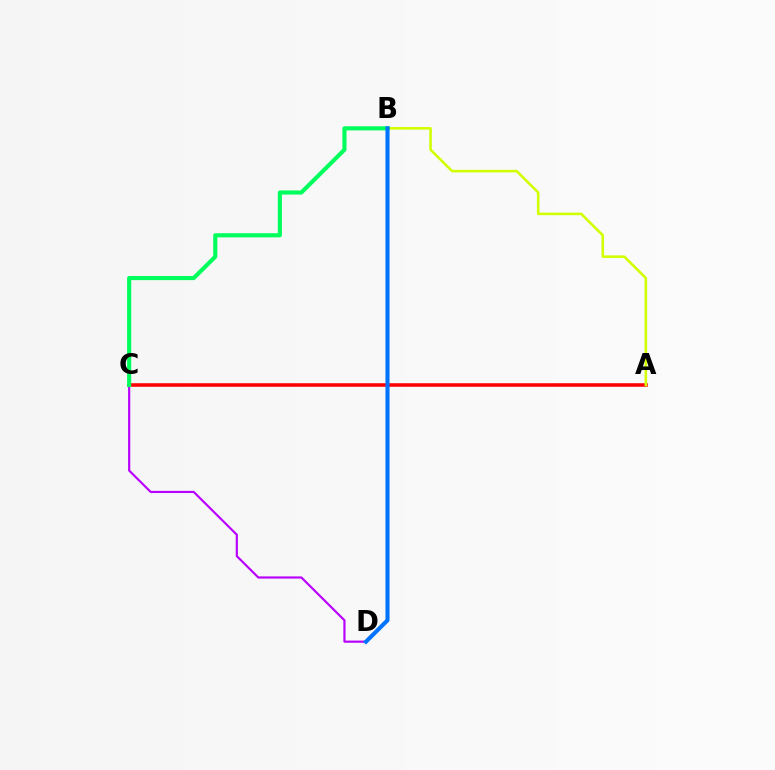{('A', 'C'): [{'color': '#ff0000', 'line_style': 'solid', 'thickness': 2.56}], ('A', 'B'): [{'color': '#d1ff00', 'line_style': 'solid', 'thickness': 1.85}], ('C', 'D'): [{'color': '#b900ff', 'line_style': 'solid', 'thickness': 1.56}], ('B', 'C'): [{'color': '#00ff5c', 'line_style': 'solid', 'thickness': 2.97}], ('B', 'D'): [{'color': '#0074ff', 'line_style': 'solid', 'thickness': 2.93}]}